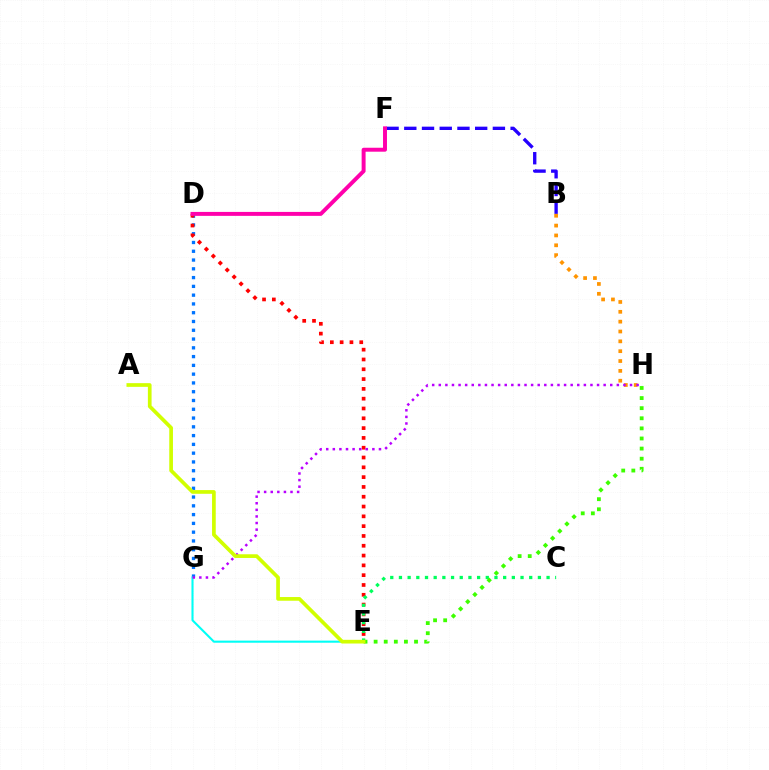{('D', 'G'): [{'color': '#0074ff', 'line_style': 'dotted', 'thickness': 2.38}], ('E', 'G'): [{'color': '#00fff6', 'line_style': 'solid', 'thickness': 1.51}], ('D', 'E'): [{'color': '#ff0000', 'line_style': 'dotted', 'thickness': 2.66}], ('B', 'F'): [{'color': '#2500ff', 'line_style': 'dashed', 'thickness': 2.41}], ('D', 'F'): [{'color': '#ff00ac', 'line_style': 'solid', 'thickness': 2.84}], ('C', 'E'): [{'color': '#00ff5c', 'line_style': 'dotted', 'thickness': 2.36}], ('B', 'H'): [{'color': '#ff9400', 'line_style': 'dotted', 'thickness': 2.68}], ('E', 'H'): [{'color': '#3dff00', 'line_style': 'dotted', 'thickness': 2.75}], ('G', 'H'): [{'color': '#b900ff', 'line_style': 'dotted', 'thickness': 1.79}], ('A', 'E'): [{'color': '#d1ff00', 'line_style': 'solid', 'thickness': 2.66}]}